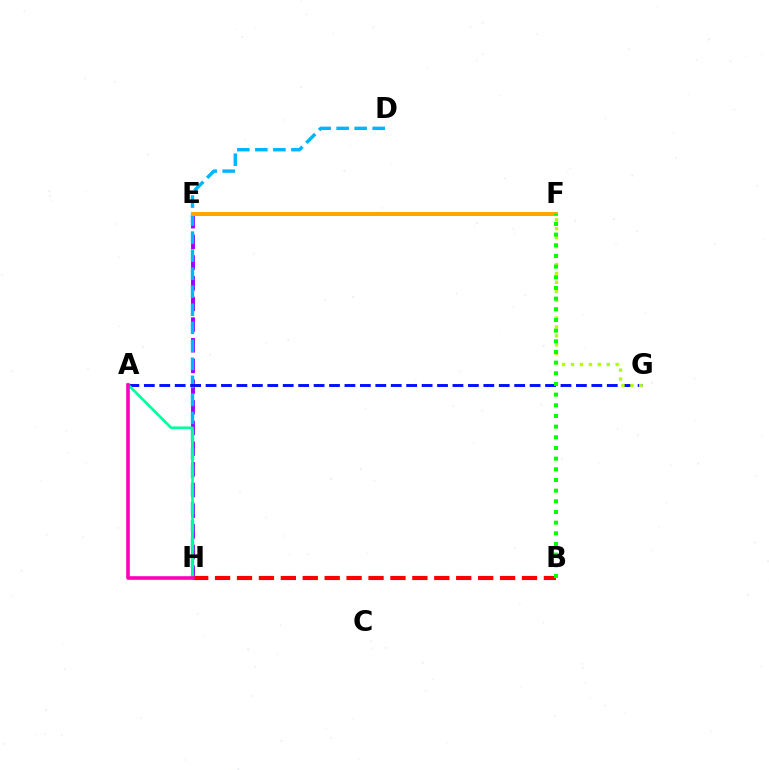{('E', 'H'): [{'color': '#9b00ff', 'line_style': 'dashed', 'thickness': 2.81}], ('D', 'H'): [{'color': '#00b5ff', 'line_style': 'dashed', 'thickness': 2.45}], ('B', 'H'): [{'color': '#ff0000', 'line_style': 'dashed', 'thickness': 2.98}], ('A', 'G'): [{'color': '#0010ff', 'line_style': 'dashed', 'thickness': 2.1}], ('E', 'F'): [{'color': '#ffa500', 'line_style': 'solid', 'thickness': 2.87}], ('A', 'H'): [{'color': '#00ff9d', 'line_style': 'solid', 'thickness': 1.94}, {'color': '#ff00bd', 'line_style': 'solid', 'thickness': 2.6}], ('F', 'G'): [{'color': '#b3ff00', 'line_style': 'dotted', 'thickness': 2.43}], ('B', 'F'): [{'color': '#08ff00', 'line_style': 'dotted', 'thickness': 2.9}]}